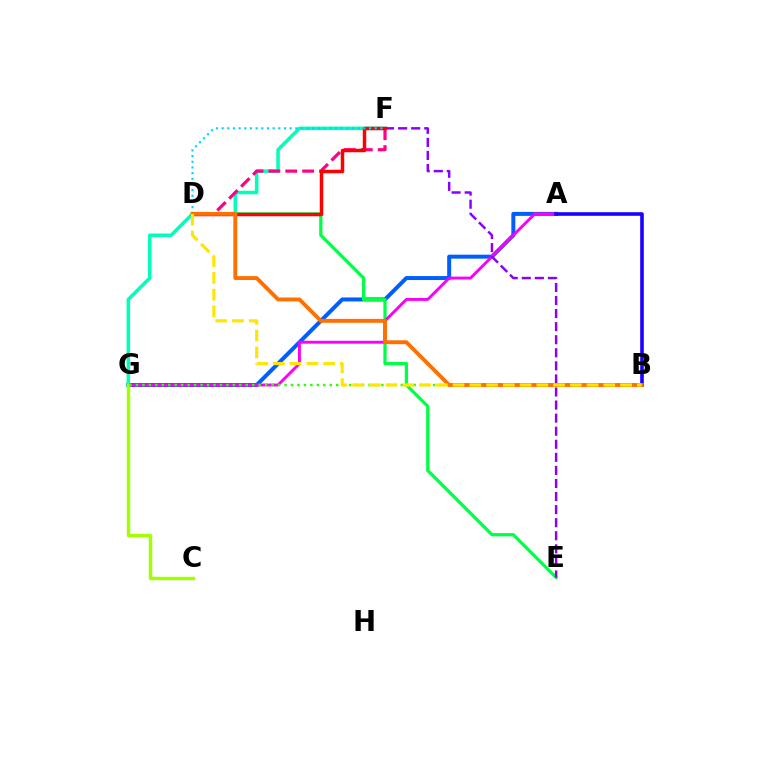{('A', 'G'): [{'color': '#005dff', 'line_style': 'solid', 'thickness': 2.86}, {'color': '#fa00f9', 'line_style': 'solid', 'thickness': 2.09}], ('D', 'E'): [{'color': '#00ff45', 'line_style': 'solid', 'thickness': 2.35}], ('F', 'G'): [{'color': '#00ffbb', 'line_style': 'solid', 'thickness': 2.54}], ('C', 'G'): [{'color': '#a2ff00', 'line_style': 'solid', 'thickness': 2.47}], ('E', 'F'): [{'color': '#8a00ff', 'line_style': 'dashed', 'thickness': 1.78}], ('B', 'G'): [{'color': '#31ff00', 'line_style': 'dotted', 'thickness': 1.75}], ('D', 'F'): [{'color': '#ff0088', 'line_style': 'dashed', 'thickness': 2.29}, {'color': '#ff0000', 'line_style': 'solid', 'thickness': 2.5}, {'color': '#00d3ff', 'line_style': 'dotted', 'thickness': 1.54}], ('A', 'B'): [{'color': '#1900ff', 'line_style': 'solid', 'thickness': 2.58}], ('B', 'D'): [{'color': '#ff7000', 'line_style': 'solid', 'thickness': 2.8}, {'color': '#ffe600', 'line_style': 'dashed', 'thickness': 2.28}]}